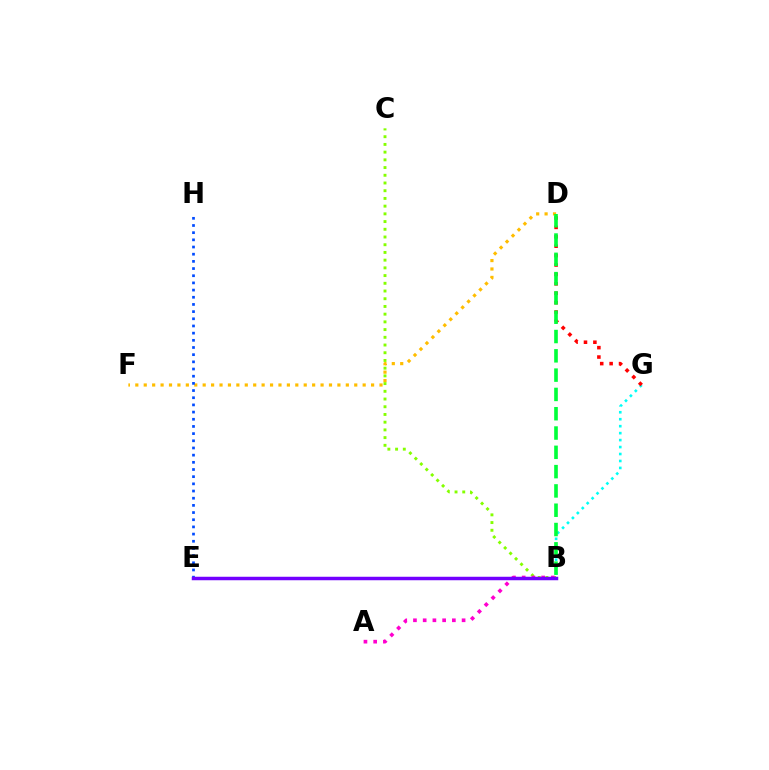{('D', 'F'): [{'color': '#ffbd00', 'line_style': 'dotted', 'thickness': 2.29}], ('B', 'C'): [{'color': '#84ff00', 'line_style': 'dotted', 'thickness': 2.1}], ('A', 'B'): [{'color': '#ff00cf', 'line_style': 'dotted', 'thickness': 2.64}], ('B', 'G'): [{'color': '#00fff6', 'line_style': 'dotted', 'thickness': 1.89}], ('D', 'G'): [{'color': '#ff0000', 'line_style': 'dotted', 'thickness': 2.56}], ('E', 'H'): [{'color': '#004bff', 'line_style': 'dotted', 'thickness': 1.95}], ('B', 'E'): [{'color': '#7200ff', 'line_style': 'solid', 'thickness': 2.51}], ('B', 'D'): [{'color': '#00ff39', 'line_style': 'dashed', 'thickness': 2.62}]}